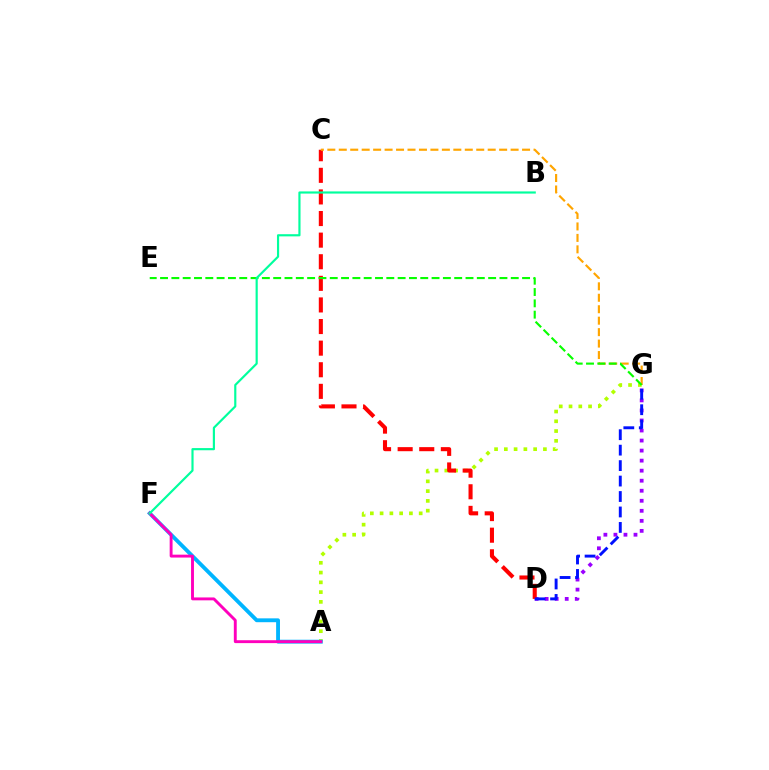{('D', 'G'): [{'color': '#9b00ff', 'line_style': 'dotted', 'thickness': 2.73}, {'color': '#0010ff', 'line_style': 'dashed', 'thickness': 2.1}], ('A', 'G'): [{'color': '#b3ff00', 'line_style': 'dotted', 'thickness': 2.65}], ('A', 'F'): [{'color': '#00b5ff', 'line_style': 'solid', 'thickness': 2.77}, {'color': '#ff00bd', 'line_style': 'solid', 'thickness': 2.08}], ('C', 'D'): [{'color': '#ff0000', 'line_style': 'dashed', 'thickness': 2.93}], ('C', 'G'): [{'color': '#ffa500', 'line_style': 'dashed', 'thickness': 1.56}], ('E', 'G'): [{'color': '#08ff00', 'line_style': 'dashed', 'thickness': 1.54}], ('B', 'F'): [{'color': '#00ff9d', 'line_style': 'solid', 'thickness': 1.56}]}